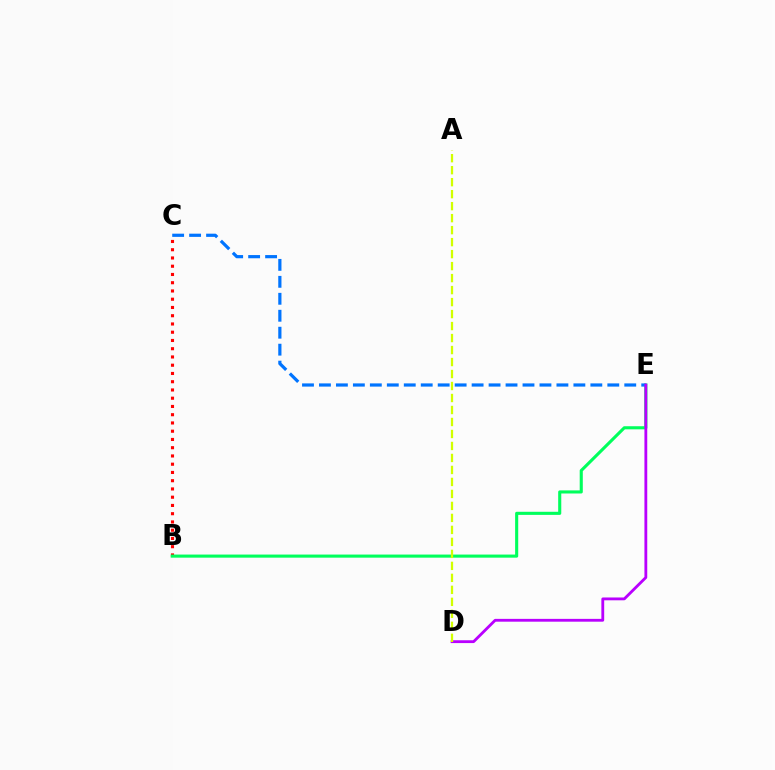{('B', 'C'): [{'color': '#ff0000', 'line_style': 'dotted', 'thickness': 2.24}], ('B', 'E'): [{'color': '#00ff5c', 'line_style': 'solid', 'thickness': 2.23}], ('C', 'E'): [{'color': '#0074ff', 'line_style': 'dashed', 'thickness': 2.3}], ('D', 'E'): [{'color': '#b900ff', 'line_style': 'solid', 'thickness': 2.03}], ('A', 'D'): [{'color': '#d1ff00', 'line_style': 'dashed', 'thickness': 1.63}]}